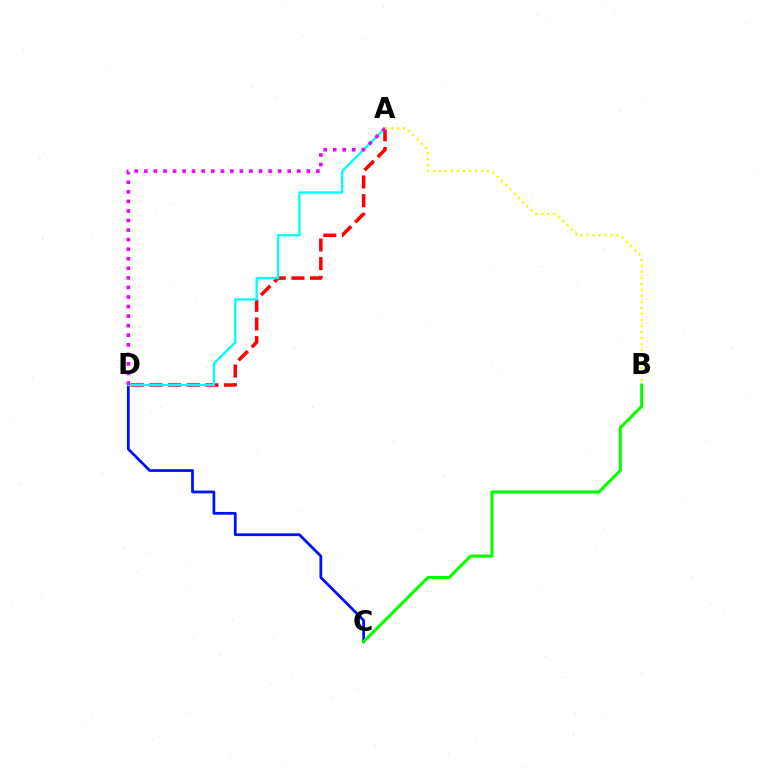{('C', 'D'): [{'color': '#0010ff', 'line_style': 'solid', 'thickness': 1.98}], ('A', 'D'): [{'color': '#ff0000', 'line_style': 'dashed', 'thickness': 2.53}, {'color': '#00fff6', 'line_style': 'solid', 'thickness': 1.67}, {'color': '#ee00ff', 'line_style': 'dotted', 'thickness': 2.6}], ('A', 'B'): [{'color': '#fcf500', 'line_style': 'dotted', 'thickness': 1.63}], ('B', 'C'): [{'color': '#08ff00', 'line_style': 'solid', 'thickness': 2.2}]}